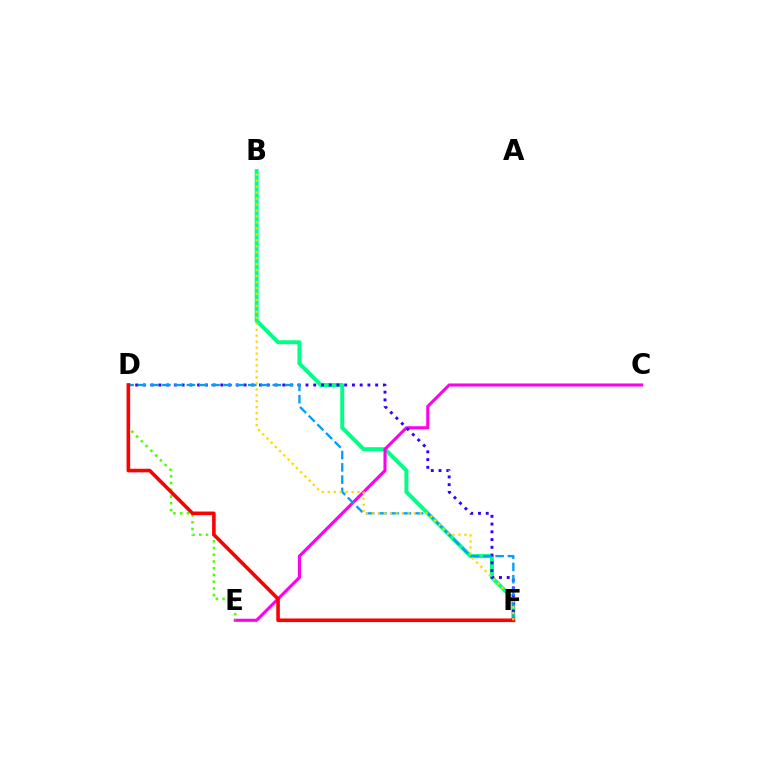{('B', 'F'): [{'color': '#00ff86', 'line_style': 'solid', 'thickness': 2.84}, {'color': '#ffd500', 'line_style': 'dotted', 'thickness': 1.62}], ('C', 'E'): [{'color': '#ff00ed', 'line_style': 'solid', 'thickness': 2.22}], ('D', 'F'): [{'color': '#3700ff', 'line_style': 'dotted', 'thickness': 2.1}, {'color': '#009eff', 'line_style': 'dashed', 'thickness': 1.67}, {'color': '#ff0000', 'line_style': 'solid', 'thickness': 2.59}], ('D', 'E'): [{'color': '#4fff00', 'line_style': 'dotted', 'thickness': 1.83}]}